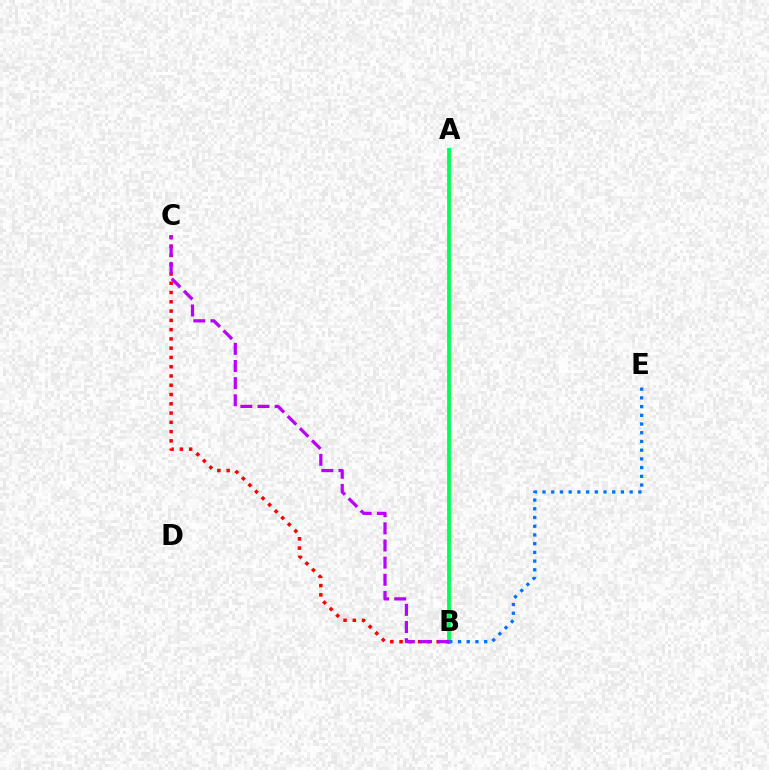{('A', 'B'): [{'color': '#d1ff00', 'line_style': 'dashed', 'thickness': 1.59}, {'color': '#00ff5c', 'line_style': 'solid', 'thickness': 2.72}], ('B', 'C'): [{'color': '#ff0000', 'line_style': 'dotted', 'thickness': 2.52}, {'color': '#b900ff', 'line_style': 'dashed', 'thickness': 2.33}], ('B', 'E'): [{'color': '#0074ff', 'line_style': 'dotted', 'thickness': 2.37}]}